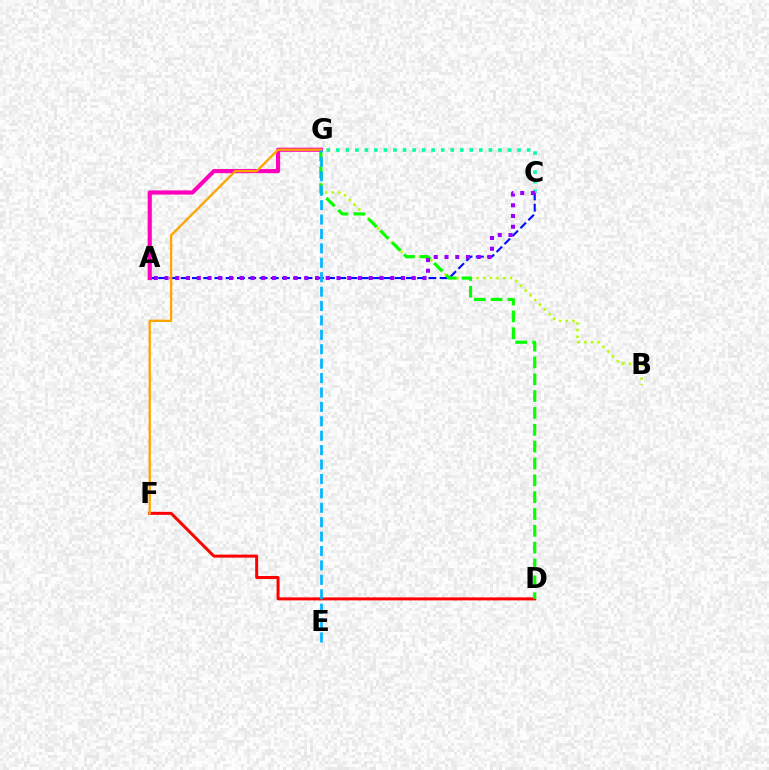{('D', 'F'): [{'color': '#ff0000', 'line_style': 'solid', 'thickness': 2.15}], ('A', 'C'): [{'color': '#0010ff', 'line_style': 'dashed', 'thickness': 1.53}, {'color': '#9b00ff', 'line_style': 'dotted', 'thickness': 2.92}], ('B', 'G'): [{'color': '#b3ff00', 'line_style': 'dotted', 'thickness': 1.81}], ('D', 'G'): [{'color': '#08ff00', 'line_style': 'dashed', 'thickness': 2.29}], ('A', 'G'): [{'color': '#ff00bd', 'line_style': 'solid', 'thickness': 2.98}], ('C', 'G'): [{'color': '#00ff9d', 'line_style': 'dotted', 'thickness': 2.59}], ('F', 'G'): [{'color': '#ffa500', 'line_style': 'solid', 'thickness': 1.68}], ('E', 'G'): [{'color': '#00b5ff', 'line_style': 'dashed', 'thickness': 1.96}]}